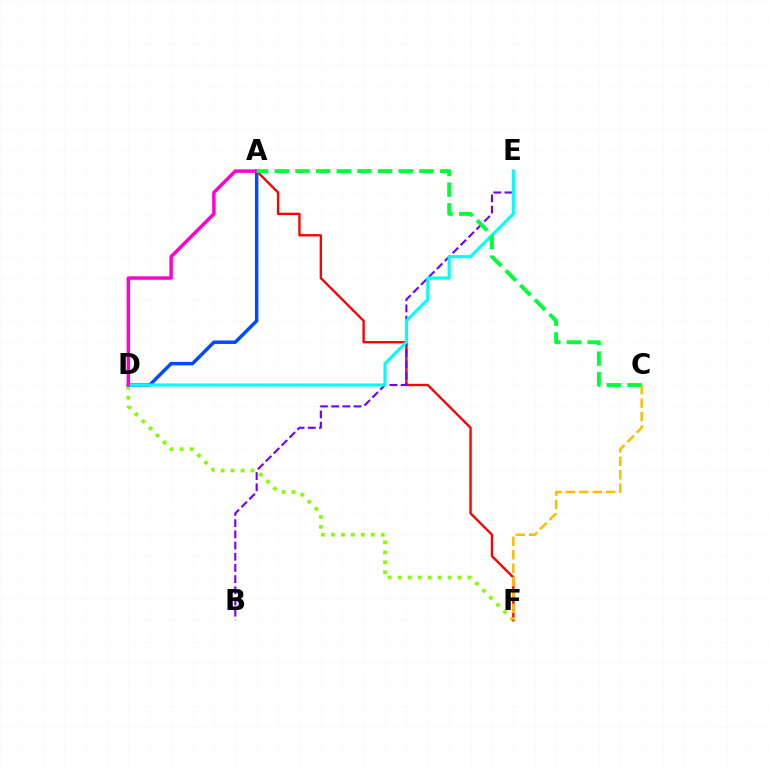{('A', 'D'): [{'color': '#004bff', 'line_style': 'solid', 'thickness': 2.49}, {'color': '#ff00cf', 'line_style': 'solid', 'thickness': 2.49}], ('D', 'F'): [{'color': '#84ff00', 'line_style': 'dotted', 'thickness': 2.71}], ('A', 'F'): [{'color': '#ff0000', 'line_style': 'solid', 'thickness': 1.7}], ('B', 'E'): [{'color': '#7200ff', 'line_style': 'dashed', 'thickness': 1.52}], ('C', 'F'): [{'color': '#ffbd00', 'line_style': 'dashed', 'thickness': 1.82}], ('D', 'E'): [{'color': '#00fff6', 'line_style': 'solid', 'thickness': 2.25}], ('A', 'C'): [{'color': '#00ff39', 'line_style': 'dashed', 'thickness': 2.81}]}